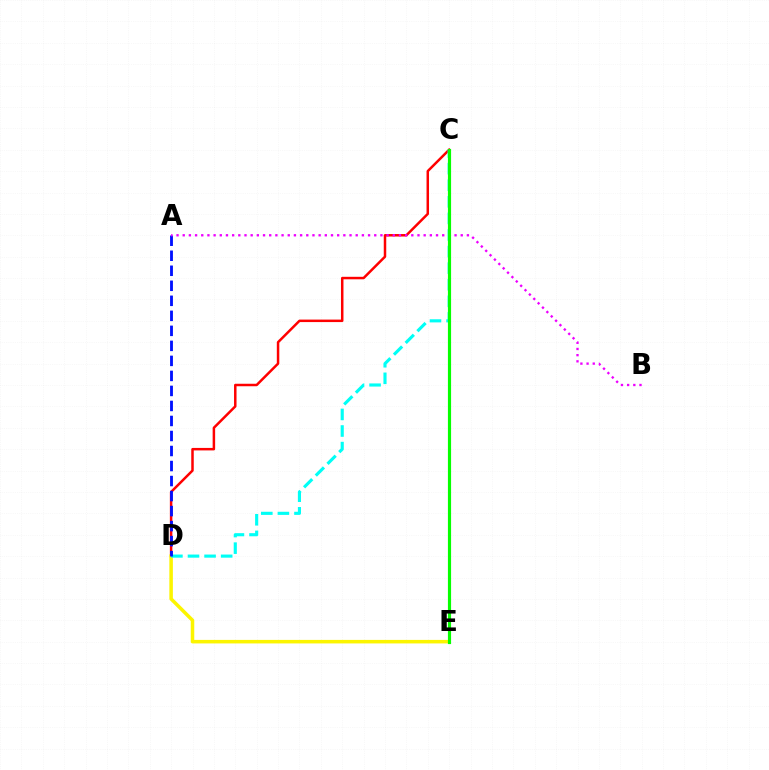{('C', 'D'): [{'color': '#ff0000', 'line_style': 'solid', 'thickness': 1.79}, {'color': '#00fff6', 'line_style': 'dashed', 'thickness': 2.25}], ('D', 'E'): [{'color': '#fcf500', 'line_style': 'solid', 'thickness': 2.54}], ('A', 'D'): [{'color': '#0010ff', 'line_style': 'dashed', 'thickness': 2.04}], ('A', 'B'): [{'color': '#ee00ff', 'line_style': 'dotted', 'thickness': 1.68}], ('C', 'E'): [{'color': '#08ff00', 'line_style': 'solid', 'thickness': 2.28}]}